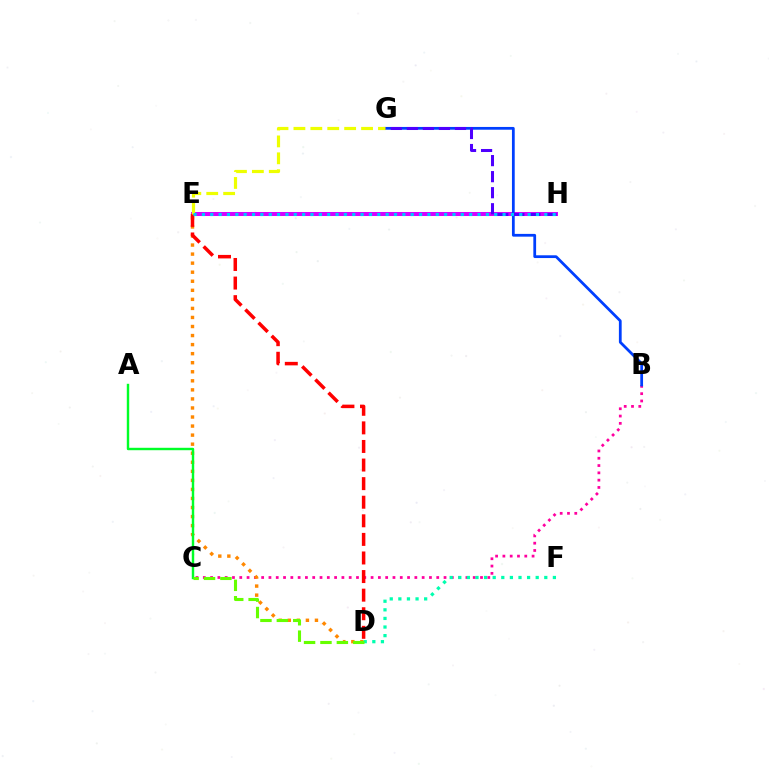{('B', 'C'): [{'color': '#ff00a0', 'line_style': 'dotted', 'thickness': 1.98}], ('D', 'E'): [{'color': '#ff8800', 'line_style': 'dotted', 'thickness': 2.46}, {'color': '#ff0000', 'line_style': 'dashed', 'thickness': 2.52}], ('D', 'F'): [{'color': '#00ffaf', 'line_style': 'dotted', 'thickness': 2.34}], ('E', 'H'): [{'color': '#d600ff', 'line_style': 'solid', 'thickness': 2.89}, {'color': '#00c7ff', 'line_style': 'dotted', 'thickness': 2.27}], ('A', 'C'): [{'color': '#00ff27', 'line_style': 'solid', 'thickness': 1.74}], ('B', 'G'): [{'color': '#003fff', 'line_style': 'solid', 'thickness': 1.99}], ('G', 'H'): [{'color': '#4f00ff', 'line_style': 'dashed', 'thickness': 2.18}], ('E', 'G'): [{'color': '#eeff00', 'line_style': 'dashed', 'thickness': 2.3}], ('C', 'D'): [{'color': '#66ff00', 'line_style': 'dashed', 'thickness': 2.23}]}